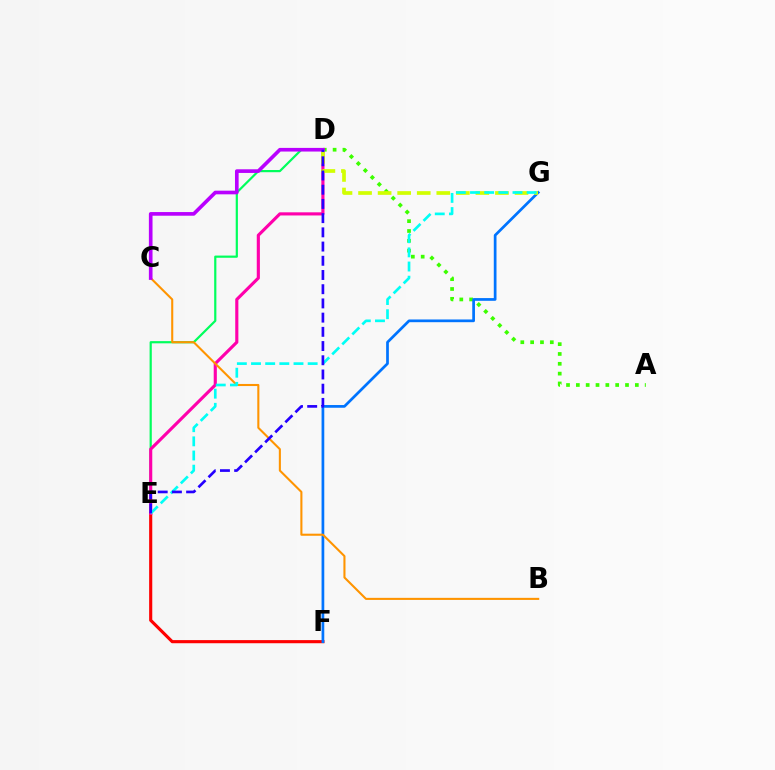{('D', 'E'): [{'color': '#00ff5c', 'line_style': 'solid', 'thickness': 1.58}, {'color': '#ff00ac', 'line_style': 'solid', 'thickness': 2.26}, {'color': '#2500ff', 'line_style': 'dashed', 'thickness': 1.93}], ('E', 'F'): [{'color': '#ff0000', 'line_style': 'solid', 'thickness': 2.25}], ('A', 'D'): [{'color': '#3dff00', 'line_style': 'dotted', 'thickness': 2.67}], ('F', 'G'): [{'color': '#0074ff', 'line_style': 'solid', 'thickness': 1.96}], ('D', 'G'): [{'color': '#d1ff00', 'line_style': 'dashed', 'thickness': 2.66}], ('B', 'C'): [{'color': '#ff9400', 'line_style': 'solid', 'thickness': 1.5}], ('E', 'G'): [{'color': '#00fff6', 'line_style': 'dashed', 'thickness': 1.92}], ('C', 'D'): [{'color': '#b900ff', 'line_style': 'solid', 'thickness': 2.63}]}